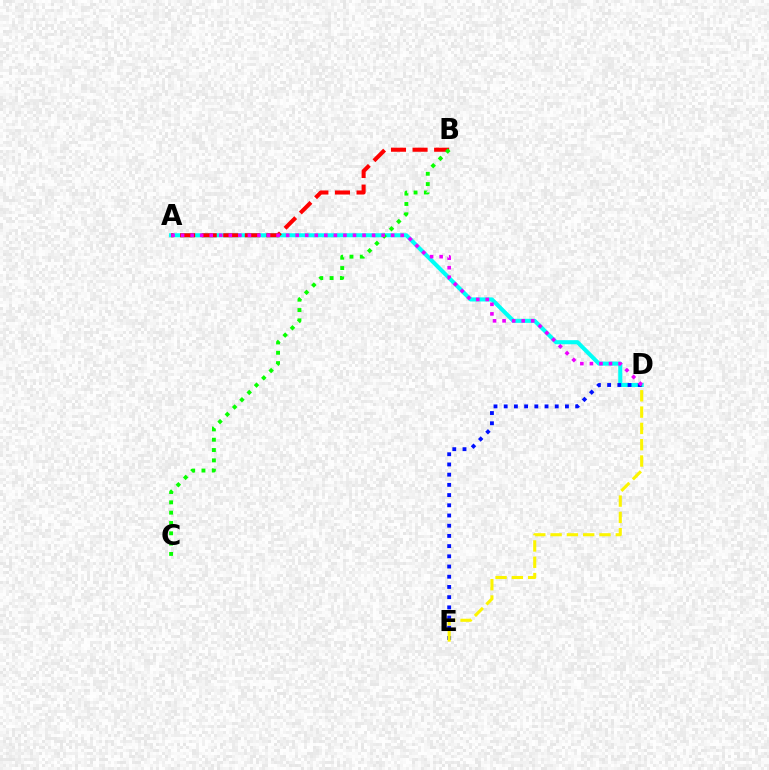{('A', 'D'): [{'color': '#00fff6', 'line_style': 'solid', 'thickness': 2.94}, {'color': '#ee00ff', 'line_style': 'dotted', 'thickness': 2.59}], ('A', 'B'): [{'color': '#ff0000', 'line_style': 'dashed', 'thickness': 2.93}], ('B', 'C'): [{'color': '#08ff00', 'line_style': 'dotted', 'thickness': 2.8}], ('D', 'E'): [{'color': '#0010ff', 'line_style': 'dotted', 'thickness': 2.77}, {'color': '#fcf500', 'line_style': 'dashed', 'thickness': 2.21}]}